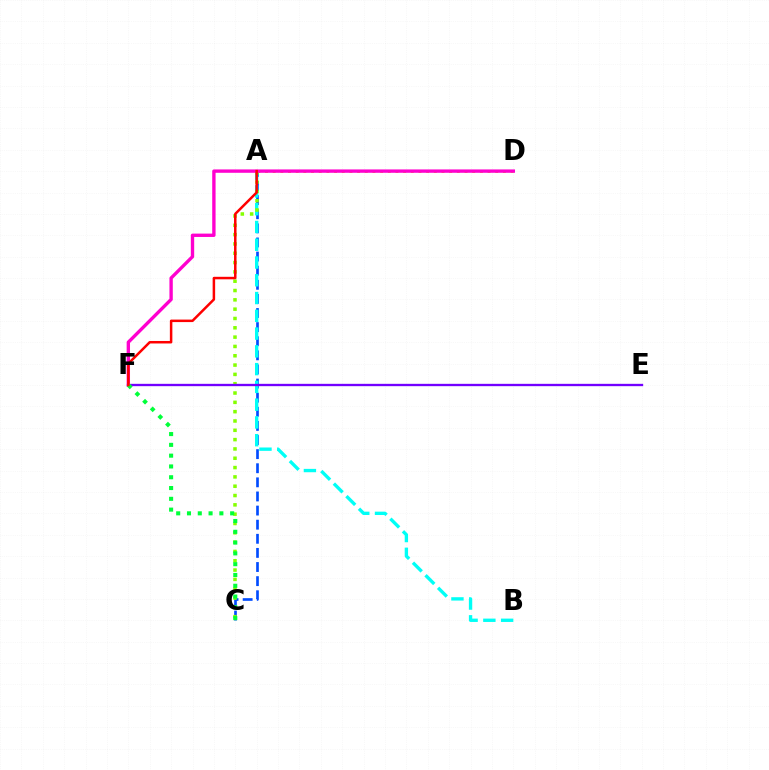{('A', 'D'): [{'color': '#ffbd00', 'line_style': 'dotted', 'thickness': 2.09}], ('A', 'C'): [{'color': '#004bff', 'line_style': 'dashed', 'thickness': 1.92}, {'color': '#84ff00', 'line_style': 'dotted', 'thickness': 2.53}], ('A', 'B'): [{'color': '#00fff6', 'line_style': 'dashed', 'thickness': 2.41}], ('E', 'F'): [{'color': '#7200ff', 'line_style': 'solid', 'thickness': 1.68}], ('D', 'F'): [{'color': '#ff00cf', 'line_style': 'solid', 'thickness': 2.42}], ('C', 'F'): [{'color': '#00ff39', 'line_style': 'dotted', 'thickness': 2.93}], ('A', 'F'): [{'color': '#ff0000', 'line_style': 'solid', 'thickness': 1.8}]}